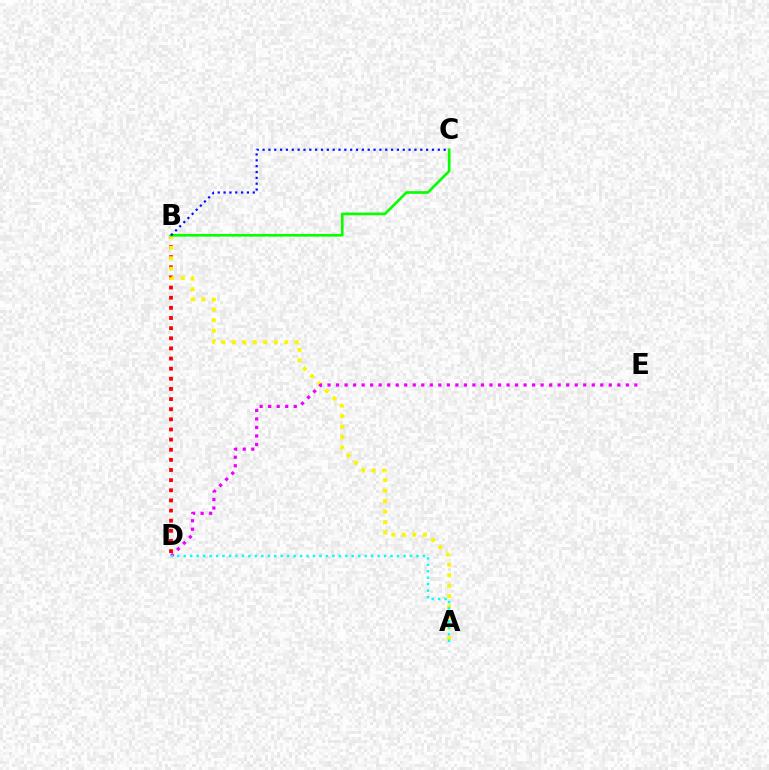{('B', 'D'): [{'color': '#ff0000', 'line_style': 'dotted', 'thickness': 2.75}], ('A', 'B'): [{'color': '#fcf500', 'line_style': 'dotted', 'thickness': 2.85}], ('B', 'C'): [{'color': '#08ff00', 'line_style': 'solid', 'thickness': 1.93}, {'color': '#0010ff', 'line_style': 'dotted', 'thickness': 1.59}], ('D', 'E'): [{'color': '#ee00ff', 'line_style': 'dotted', 'thickness': 2.32}], ('A', 'D'): [{'color': '#00fff6', 'line_style': 'dotted', 'thickness': 1.76}]}